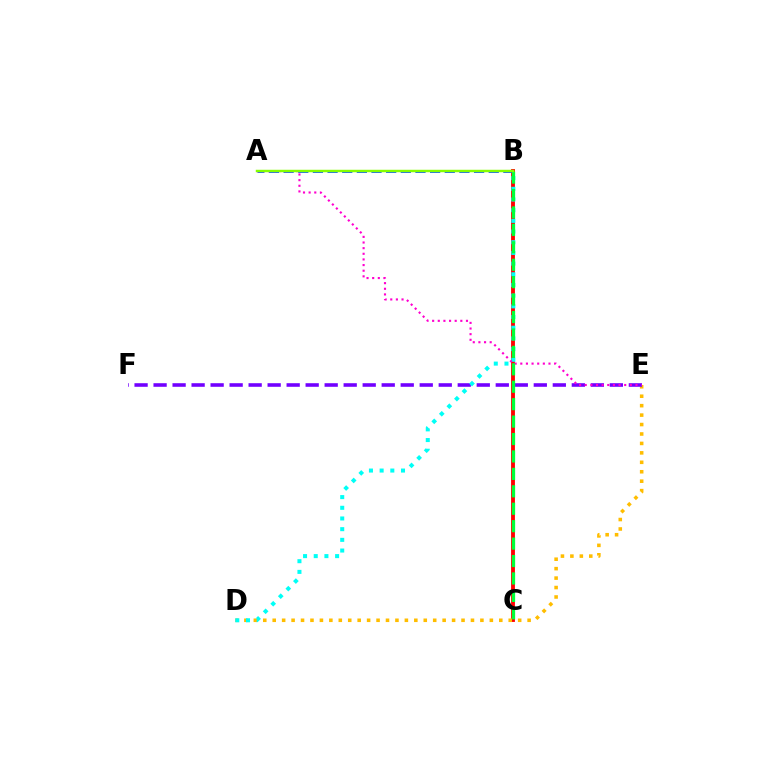{('B', 'C'): [{'color': '#ff0000', 'line_style': 'solid', 'thickness': 2.77}, {'color': '#00ff39', 'line_style': 'dashed', 'thickness': 2.37}], ('D', 'E'): [{'color': '#ffbd00', 'line_style': 'dotted', 'thickness': 2.57}], ('A', 'B'): [{'color': '#004bff', 'line_style': 'dashed', 'thickness': 1.99}, {'color': '#84ff00', 'line_style': 'solid', 'thickness': 1.77}], ('E', 'F'): [{'color': '#7200ff', 'line_style': 'dashed', 'thickness': 2.58}], ('B', 'D'): [{'color': '#00fff6', 'line_style': 'dotted', 'thickness': 2.9}], ('A', 'E'): [{'color': '#ff00cf', 'line_style': 'dotted', 'thickness': 1.53}]}